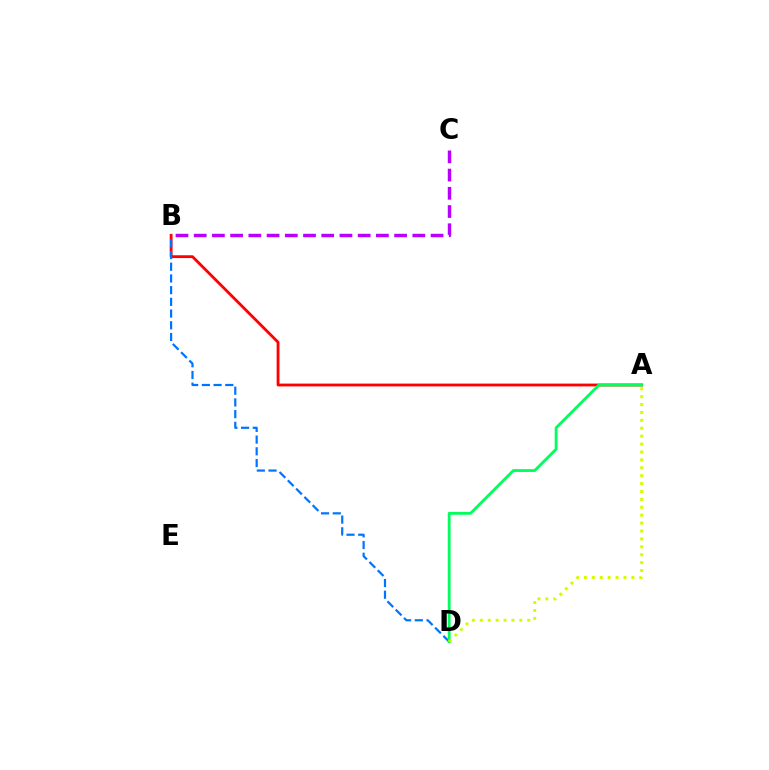{('A', 'B'): [{'color': '#ff0000', 'line_style': 'solid', 'thickness': 2.03}], ('B', 'D'): [{'color': '#0074ff', 'line_style': 'dashed', 'thickness': 1.59}], ('B', 'C'): [{'color': '#b900ff', 'line_style': 'dashed', 'thickness': 2.48}], ('A', 'D'): [{'color': '#00ff5c', 'line_style': 'solid', 'thickness': 2.03}, {'color': '#d1ff00', 'line_style': 'dotted', 'thickness': 2.15}]}